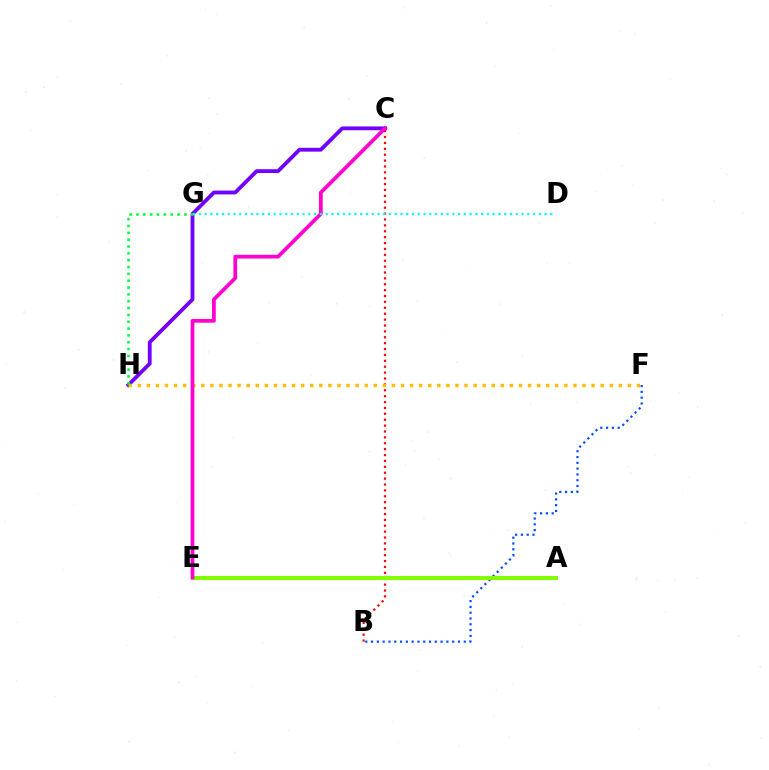{('B', 'F'): [{'color': '#004bff', 'line_style': 'dotted', 'thickness': 1.57}], ('C', 'H'): [{'color': '#7200ff', 'line_style': 'solid', 'thickness': 2.74}], ('B', 'C'): [{'color': '#ff0000', 'line_style': 'dotted', 'thickness': 1.6}], ('F', 'H'): [{'color': '#ffbd00', 'line_style': 'dotted', 'thickness': 2.47}], ('A', 'E'): [{'color': '#84ff00', 'line_style': 'solid', 'thickness': 2.92}], ('C', 'E'): [{'color': '#ff00cf', 'line_style': 'solid', 'thickness': 2.69}], ('G', 'H'): [{'color': '#00ff39', 'line_style': 'dotted', 'thickness': 1.86}], ('D', 'G'): [{'color': '#00fff6', 'line_style': 'dotted', 'thickness': 1.57}]}